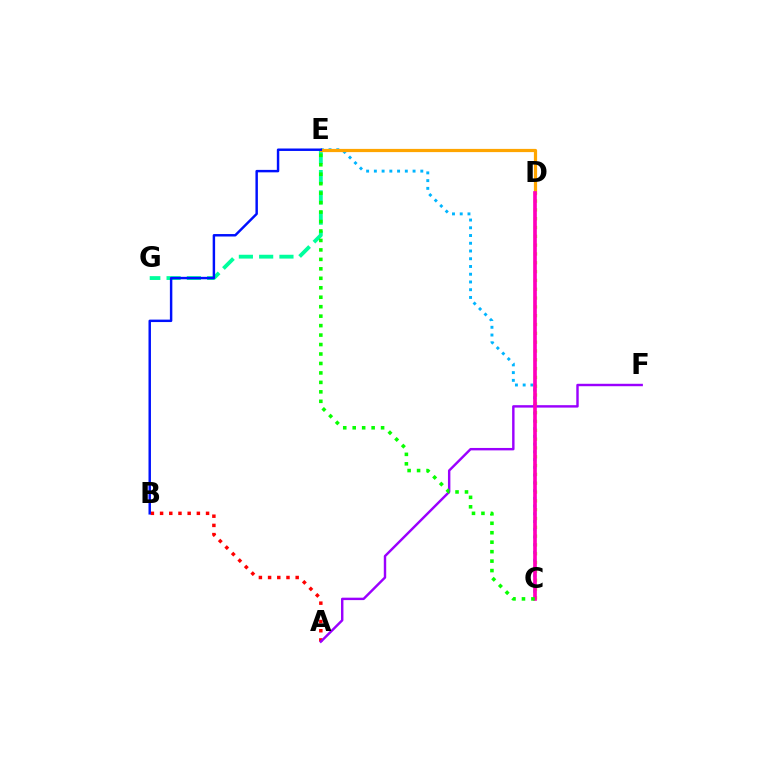{('C', 'E'): [{'color': '#00b5ff', 'line_style': 'dotted', 'thickness': 2.1}, {'color': '#08ff00', 'line_style': 'dotted', 'thickness': 2.57}], ('A', 'B'): [{'color': '#ff0000', 'line_style': 'dotted', 'thickness': 2.5}], ('E', 'G'): [{'color': '#00ff9d', 'line_style': 'dashed', 'thickness': 2.76}], ('C', 'D'): [{'color': '#b3ff00', 'line_style': 'dotted', 'thickness': 2.4}, {'color': '#ff00bd', 'line_style': 'solid', 'thickness': 2.64}], ('D', 'E'): [{'color': '#ffa500', 'line_style': 'solid', 'thickness': 2.32}], ('A', 'F'): [{'color': '#9b00ff', 'line_style': 'solid', 'thickness': 1.75}], ('B', 'E'): [{'color': '#0010ff', 'line_style': 'solid', 'thickness': 1.76}]}